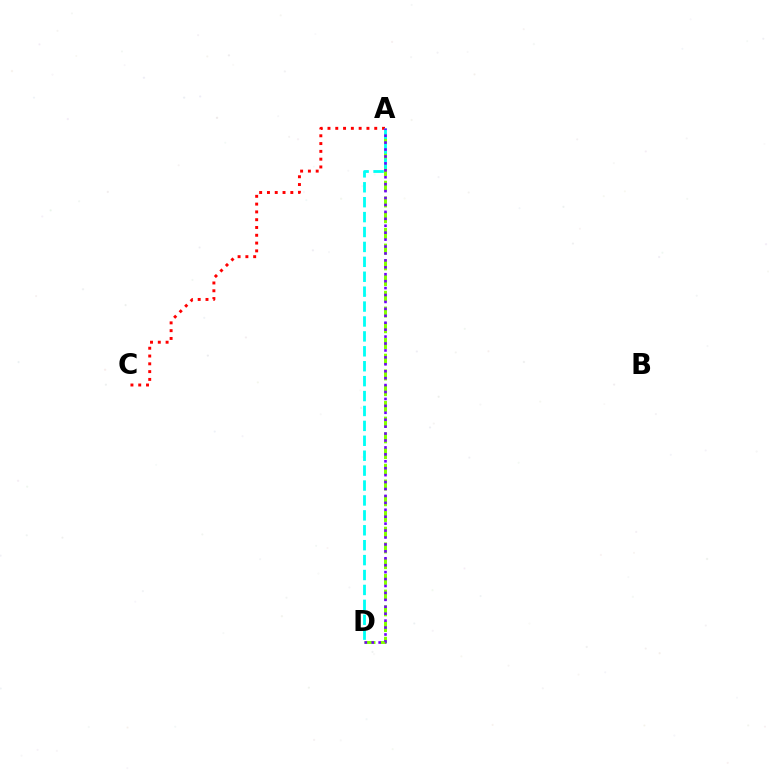{('A', 'C'): [{'color': '#ff0000', 'line_style': 'dotted', 'thickness': 2.12}], ('A', 'D'): [{'color': '#84ff00', 'line_style': 'dashed', 'thickness': 2.14}, {'color': '#00fff6', 'line_style': 'dashed', 'thickness': 2.03}, {'color': '#7200ff', 'line_style': 'dotted', 'thickness': 1.88}]}